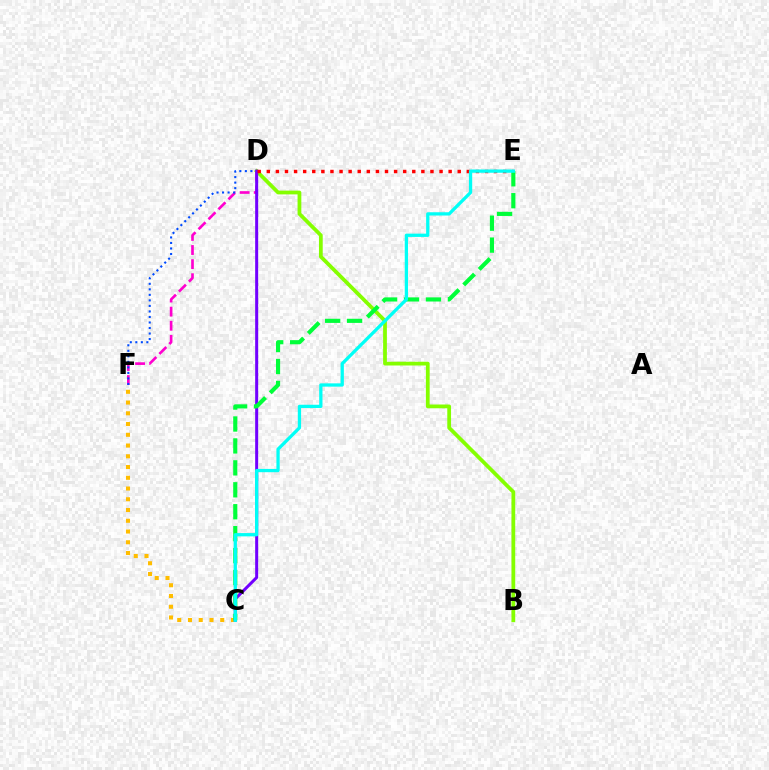{('D', 'F'): [{'color': '#ff00cf', 'line_style': 'dashed', 'thickness': 1.92}, {'color': '#004bff', 'line_style': 'dotted', 'thickness': 1.5}], ('C', 'F'): [{'color': '#ffbd00', 'line_style': 'dotted', 'thickness': 2.92}], ('B', 'D'): [{'color': '#84ff00', 'line_style': 'solid', 'thickness': 2.71}], ('C', 'D'): [{'color': '#7200ff', 'line_style': 'solid', 'thickness': 2.17}], ('D', 'E'): [{'color': '#ff0000', 'line_style': 'dotted', 'thickness': 2.47}], ('C', 'E'): [{'color': '#00ff39', 'line_style': 'dashed', 'thickness': 2.98}, {'color': '#00fff6', 'line_style': 'solid', 'thickness': 2.36}]}